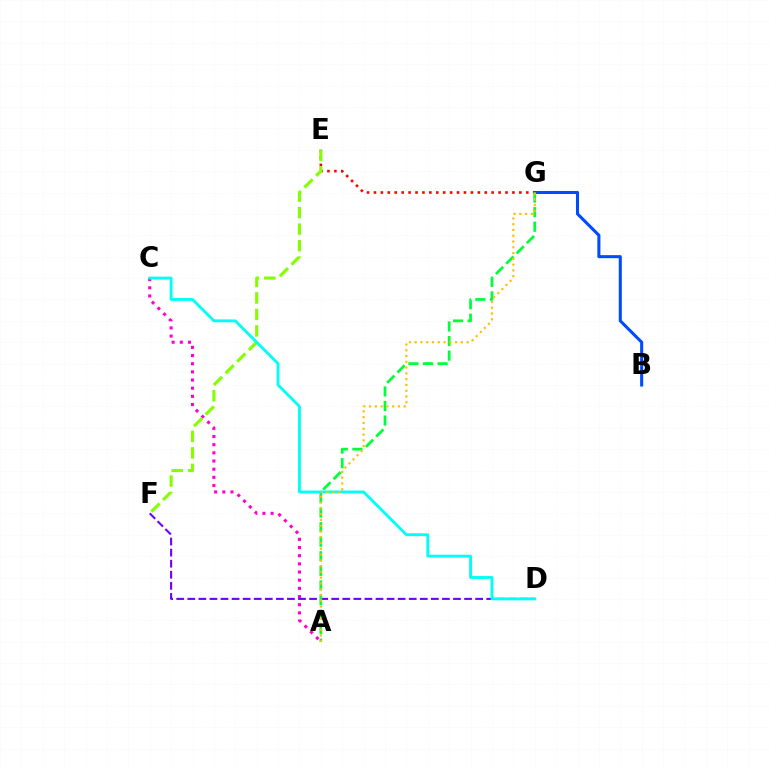{('A', 'C'): [{'color': '#ff00cf', 'line_style': 'dotted', 'thickness': 2.22}], ('E', 'G'): [{'color': '#ff0000', 'line_style': 'dotted', 'thickness': 1.88}], ('E', 'F'): [{'color': '#84ff00', 'line_style': 'dashed', 'thickness': 2.24}], ('B', 'G'): [{'color': '#004bff', 'line_style': 'solid', 'thickness': 2.21}], ('D', 'F'): [{'color': '#7200ff', 'line_style': 'dashed', 'thickness': 1.5}], ('A', 'G'): [{'color': '#00ff39', 'line_style': 'dashed', 'thickness': 1.98}, {'color': '#ffbd00', 'line_style': 'dotted', 'thickness': 1.57}], ('C', 'D'): [{'color': '#00fff6', 'line_style': 'solid', 'thickness': 2.06}]}